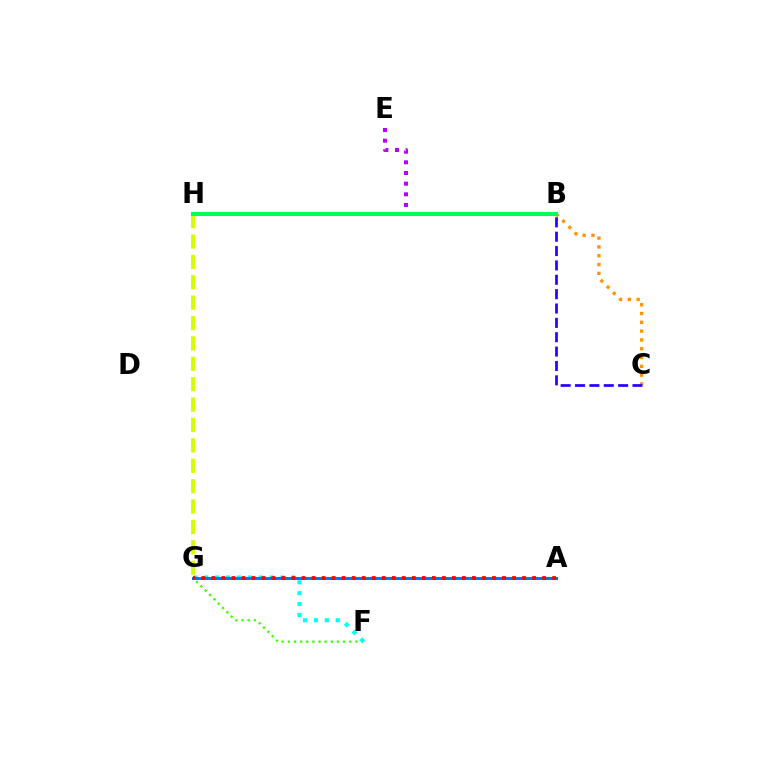{('B', 'C'): [{'color': '#ff9400', 'line_style': 'dotted', 'thickness': 2.39}, {'color': '#2500ff', 'line_style': 'dashed', 'thickness': 1.95}], ('F', 'G'): [{'color': '#3dff00', 'line_style': 'dotted', 'thickness': 1.67}, {'color': '#00fff6', 'line_style': 'dotted', 'thickness': 2.96}], ('A', 'G'): [{'color': '#0074ff', 'line_style': 'solid', 'thickness': 2.16}, {'color': '#ff0000', 'line_style': 'dotted', 'thickness': 2.72}], ('B', 'E'): [{'color': '#b900ff', 'line_style': 'dotted', 'thickness': 2.9}], ('B', 'H'): [{'color': '#ff00ac', 'line_style': 'solid', 'thickness': 1.77}, {'color': '#00ff5c', 'line_style': 'solid', 'thickness': 2.87}], ('G', 'H'): [{'color': '#d1ff00', 'line_style': 'dashed', 'thickness': 2.77}]}